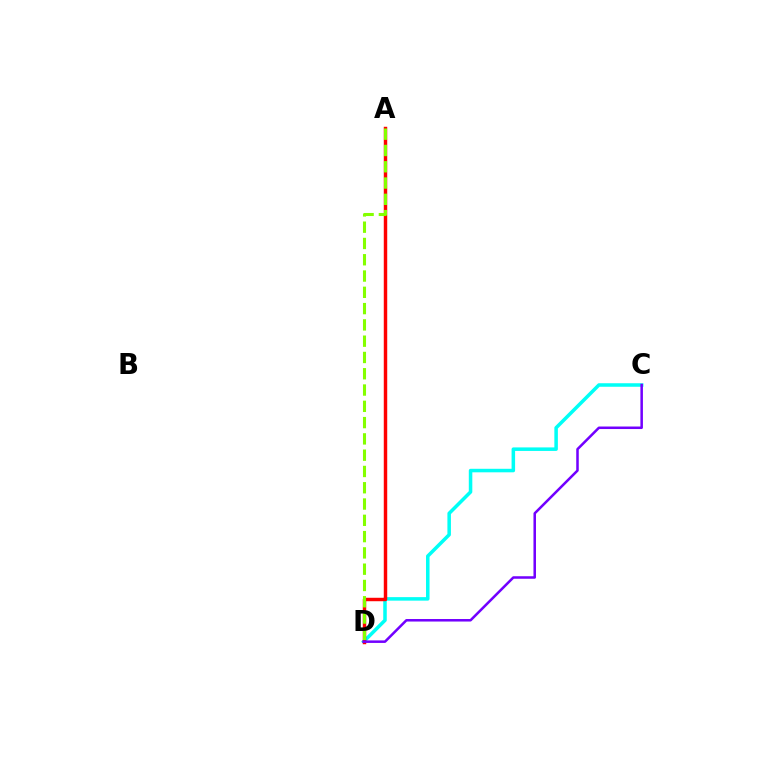{('C', 'D'): [{'color': '#00fff6', 'line_style': 'solid', 'thickness': 2.54}, {'color': '#7200ff', 'line_style': 'solid', 'thickness': 1.82}], ('A', 'D'): [{'color': '#ff0000', 'line_style': 'solid', 'thickness': 2.48}, {'color': '#84ff00', 'line_style': 'dashed', 'thickness': 2.21}]}